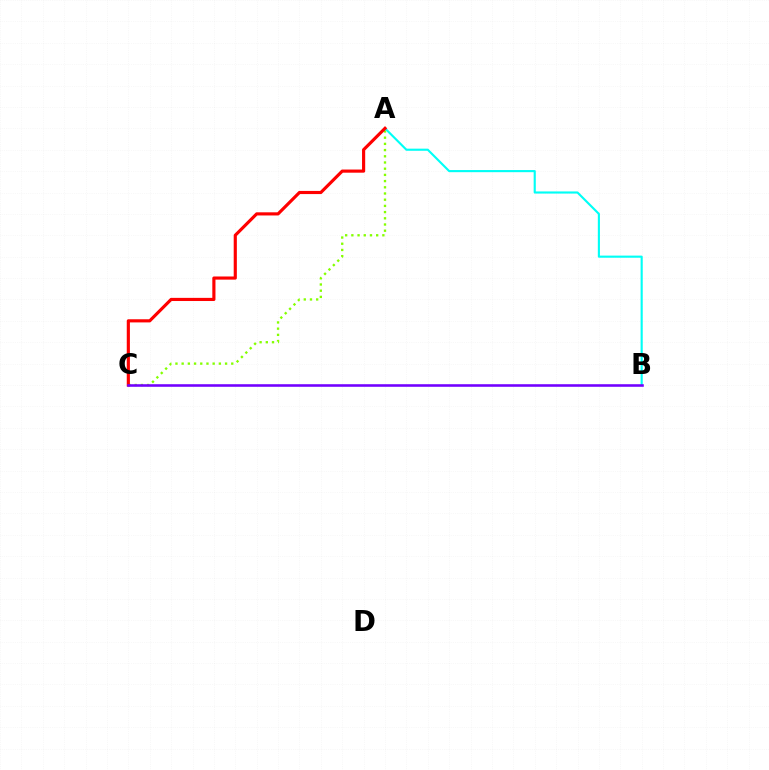{('A', 'C'): [{'color': '#84ff00', 'line_style': 'dotted', 'thickness': 1.68}, {'color': '#ff0000', 'line_style': 'solid', 'thickness': 2.27}], ('A', 'B'): [{'color': '#00fff6', 'line_style': 'solid', 'thickness': 1.53}], ('B', 'C'): [{'color': '#7200ff', 'line_style': 'solid', 'thickness': 1.86}]}